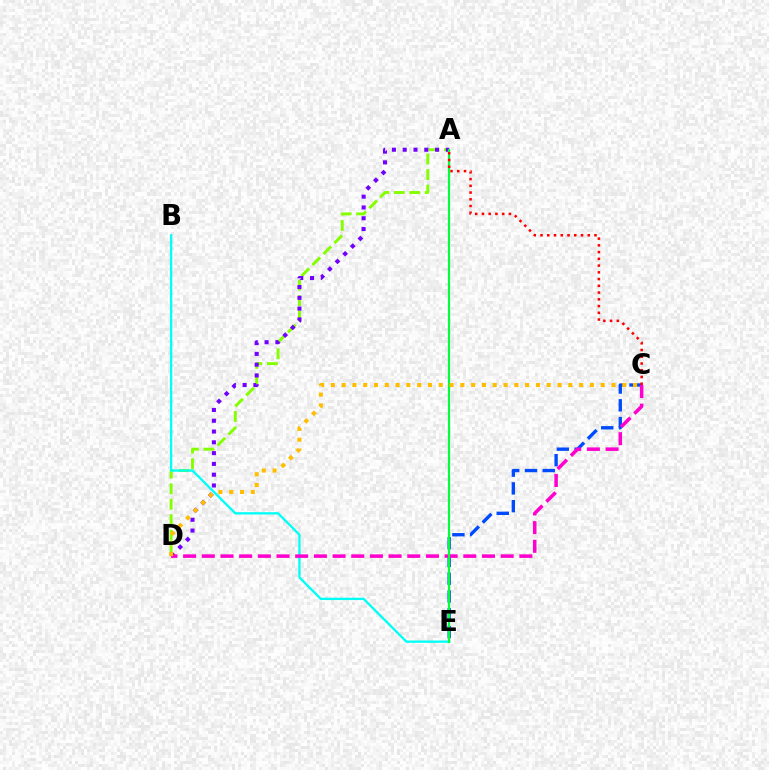{('A', 'D'): [{'color': '#84ff00', 'line_style': 'dashed', 'thickness': 2.1}, {'color': '#7200ff', 'line_style': 'dotted', 'thickness': 2.93}], ('C', 'E'): [{'color': '#004bff', 'line_style': 'dashed', 'thickness': 2.41}], ('B', 'E'): [{'color': '#00fff6', 'line_style': 'solid', 'thickness': 1.68}], ('C', 'D'): [{'color': '#ff00cf', 'line_style': 'dashed', 'thickness': 2.54}, {'color': '#ffbd00', 'line_style': 'dotted', 'thickness': 2.93}], ('A', 'E'): [{'color': '#00ff39', 'line_style': 'solid', 'thickness': 1.56}], ('A', 'C'): [{'color': '#ff0000', 'line_style': 'dotted', 'thickness': 1.83}]}